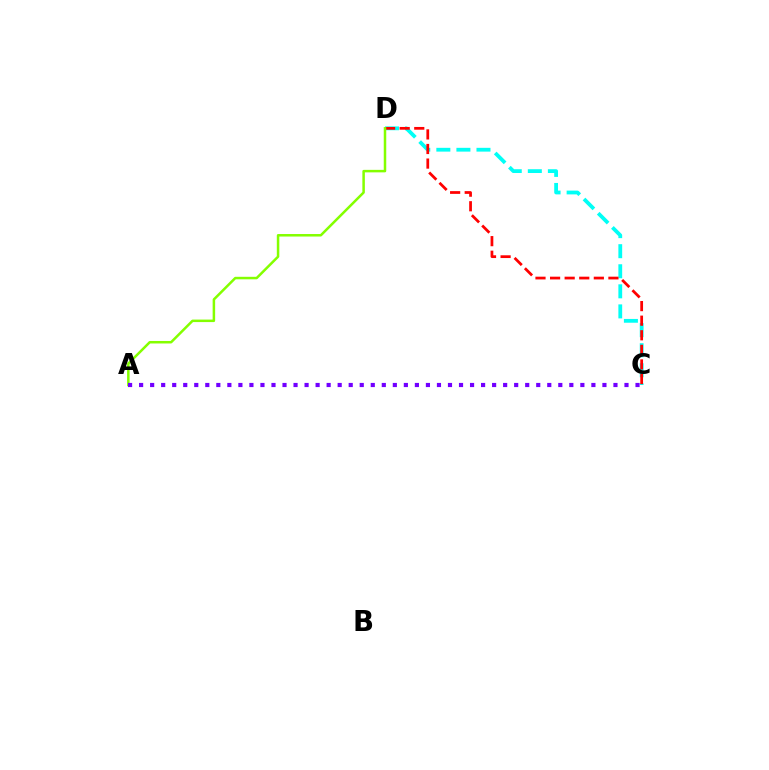{('C', 'D'): [{'color': '#00fff6', 'line_style': 'dashed', 'thickness': 2.73}, {'color': '#ff0000', 'line_style': 'dashed', 'thickness': 1.98}], ('A', 'D'): [{'color': '#84ff00', 'line_style': 'solid', 'thickness': 1.8}], ('A', 'C'): [{'color': '#7200ff', 'line_style': 'dotted', 'thickness': 3.0}]}